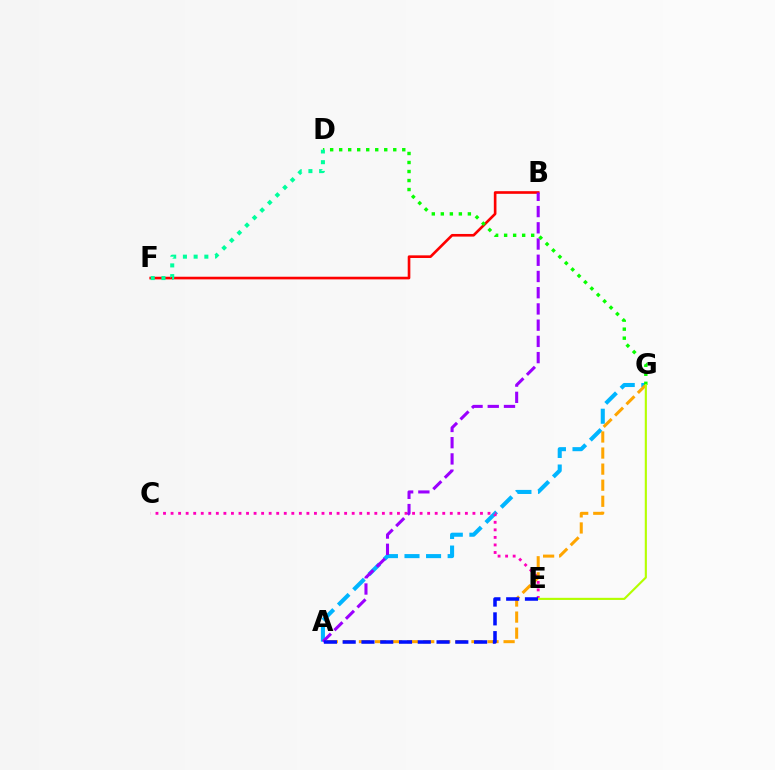{('A', 'G'): [{'color': '#00b5ff', 'line_style': 'dashed', 'thickness': 2.93}, {'color': '#ffa500', 'line_style': 'dashed', 'thickness': 2.18}], ('B', 'F'): [{'color': '#ff0000', 'line_style': 'solid', 'thickness': 1.9}], ('C', 'E'): [{'color': '#ff00bd', 'line_style': 'dotted', 'thickness': 2.05}], ('A', 'B'): [{'color': '#9b00ff', 'line_style': 'dashed', 'thickness': 2.2}], ('D', 'G'): [{'color': '#08ff00', 'line_style': 'dotted', 'thickness': 2.45}], ('E', 'G'): [{'color': '#b3ff00', 'line_style': 'solid', 'thickness': 1.54}], ('D', 'F'): [{'color': '#00ff9d', 'line_style': 'dotted', 'thickness': 2.91}], ('A', 'E'): [{'color': '#0010ff', 'line_style': 'dashed', 'thickness': 2.55}]}